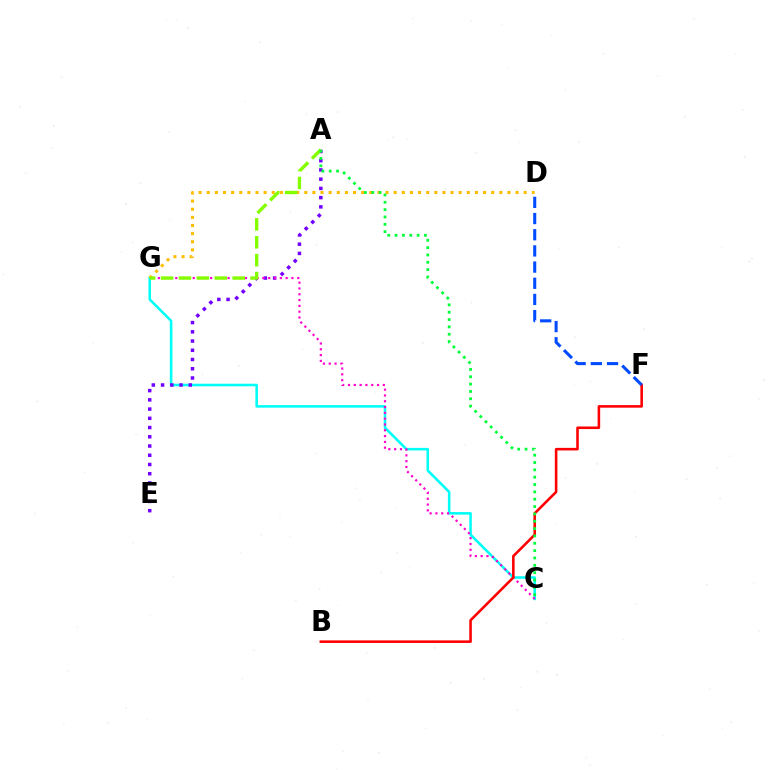{('C', 'G'): [{'color': '#00fff6', 'line_style': 'solid', 'thickness': 1.85}, {'color': '#ff00cf', 'line_style': 'dotted', 'thickness': 1.58}], ('A', 'E'): [{'color': '#7200ff', 'line_style': 'dotted', 'thickness': 2.51}], ('D', 'G'): [{'color': '#ffbd00', 'line_style': 'dotted', 'thickness': 2.21}], ('A', 'G'): [{'color': '#84ff00', 'line_style': 'dashed', 'thickness': 2.43}], ('B', 'F'): [{'color': '#ff0000', 'line_style': 'solid', 'thickness': 1.86}], ('D', 'F'): [{'color': '#004bff', 'line_style': 'dashed', 'thickness': 2.2}], ('A', 'C'): [{'color': '#00ff39', 'line_style': 'dotted', 'thickness': 2.0}]}